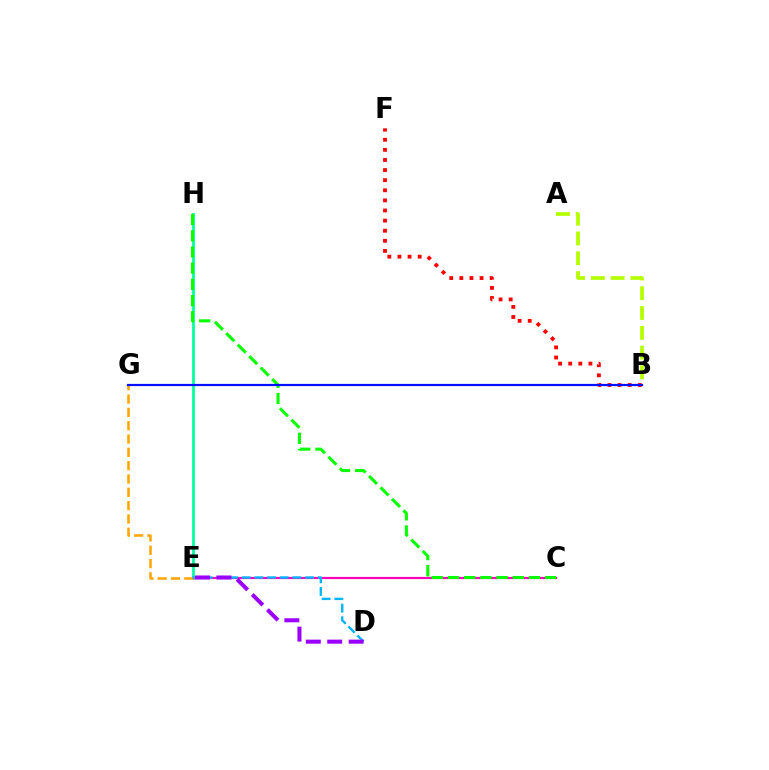{('E', 'H'): [{'color': '#00ff9d', 'line_style': 'solid', 'thickness': 1.98}], ('C', 'E'): [{'color': '#ff00bd', 'line_style': 'solid', 'thickness': 1.58}], ('C', 'H'): [{'color': '#08ff00', 'line_style': 'dashed', 'thickness': 2.2}], ('E', 'G'): [{'color': '#ffa500', 'line_style': 'dashed', 'thickness': 1.81}], ('D', 'E'): [{'color': '#00b5ff', 'line_style': 'dashed', 'thickness': 1.72}, {'color': '#9b00ff', 'line_style': 'dashed', 'thickness': 2.91}], ('B', 'F'): [{'color': '#ff0000', 'line_style': 'dotted', 'thickness': 2.75}], ('A', 'B'): [{'color': '#b3ff00', 'line_style': 'dashed', 'thickness': 2.69}], ('B', 'G'): [{'color': '#0010ff', 'line_style': 'solid', 'thickness': 1.6}]}